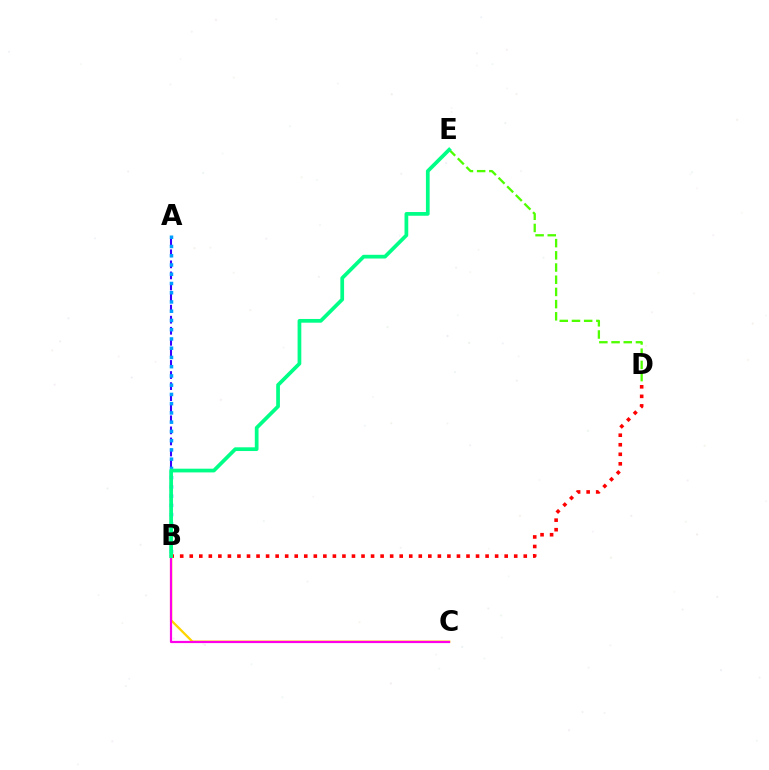{('D', 'E'): [{'color': '#4fff00', 'line_style': 'dashed', 'thickness': 1.66}], ('A', 'B'): [{'color': '#3700ff', 'line_style': 'dashed', 'thickness': 1.5}, {'color': '#009eff', 'line_style': 'dotted', 'thickness': 2.51}], ('B', 'C'): [{'color': '#ffd500', 'line_style': 'solid', 'thickness': 1.67}, {'color': '#ff00ed', 'line_style': 'solid', 'thickness': 1.58}], ('B', 'D'): [{'color': '#ff0000', 'line_style': 'dotted', 'thickness': 2.59}], ('B', 'E'): [{'color': '#00ff86', 'line_style': 'solid', 'thickness': 2.68}]}